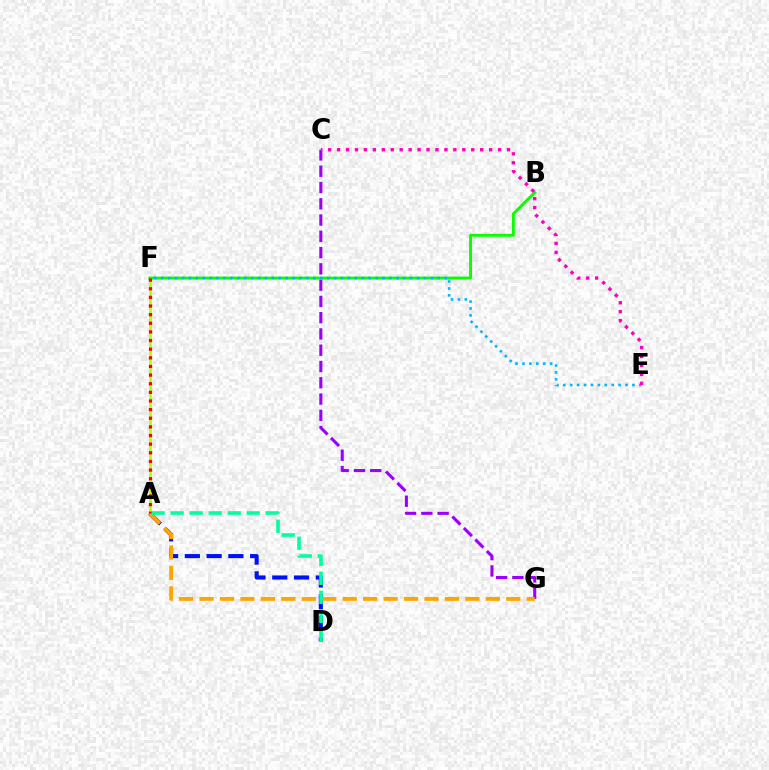{('C', 'G'): [{'color': '#9b00ff', 'line_style': 'dashed', 'thickness': 2.21}], ('A', 'F'): [{'color': '#b3ff00', 'line_style': 'solid', 'thickness': 1.94}, {'color': '#ff0000', 'line_style': 'dotted', 'thickness': 2.35}], ('B', 'F'): [{'color': '#08ff00', 'line_style': 'solid', 'thickness': 2.09}], ('E', 'F'): [{'color': '#00b5ff', 'line_style': 'dotted', 'thickness': 1.88}], ('A', 'D'): [{'color': '#0010ff', 'line_style': 'dashed', 'thickness': 2.96}, {'color': '#00ff9d', 'line_style': 'dashed', 'thickness': 2.58}], ('A', 'G'): [{'color': '#ffa500', 'line_style': 'dashed', 'thickness': 2.78}], ('C', 'E'): [{'color': '#ff00bd', 'line_style': 'dotted', 'thickness': 2.43}]}